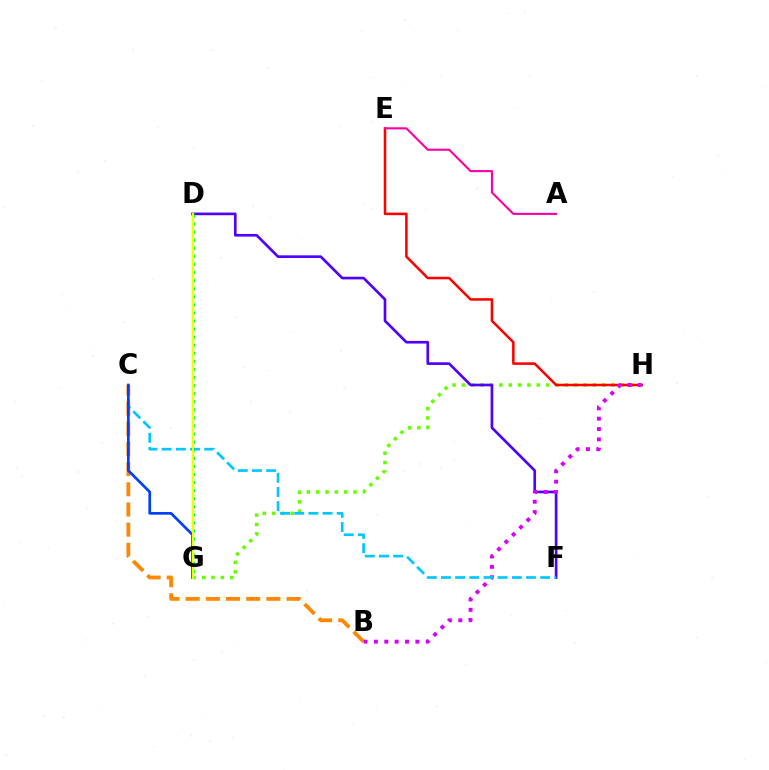{('B', 'C'): [{'color': '#ff8800', 'line_style': 'dashed', 'thickness': 2.74}], ('G', 'H'): [{'color': '#66ff00', 'line_style': 'dotted', 'thickness': 2.54}], ('D', 'F'): [{'color': '#4f00ff', 'line_style': 'solid', 'thickness': 1.92}], ('E', 'H'): [{'color': '#ff0000', 'line_style': 'solid', 'thickness': 1.83}], ('B', 'H'): [{'color': '#d600ff', 'line_style': 'dotted', 'thickness': 2.81}], ('D', 'G'): [{'color': '#00ffaf', 'line_style': 'solid', 'thickness': 1.61}, {'color': '#00ff27', 'line_style': 'dotted', 'thickness': 2.19}, {'color': '#eeff00', 'line_style': 'solid', 'thickness': 1.58}], ('C', 'F'): [{'color': '#00c7ff', 'line_style': 'dashed', 'thickness': 1.92}], ('C', 'G'): [{'color': '#003fff', 'line_style': 'solid', 'thickness': 1.95}], ('A', 'E'): [{'color': '#ff00a0', 'line_style': 'solid', 'thickness': 1.5}]}